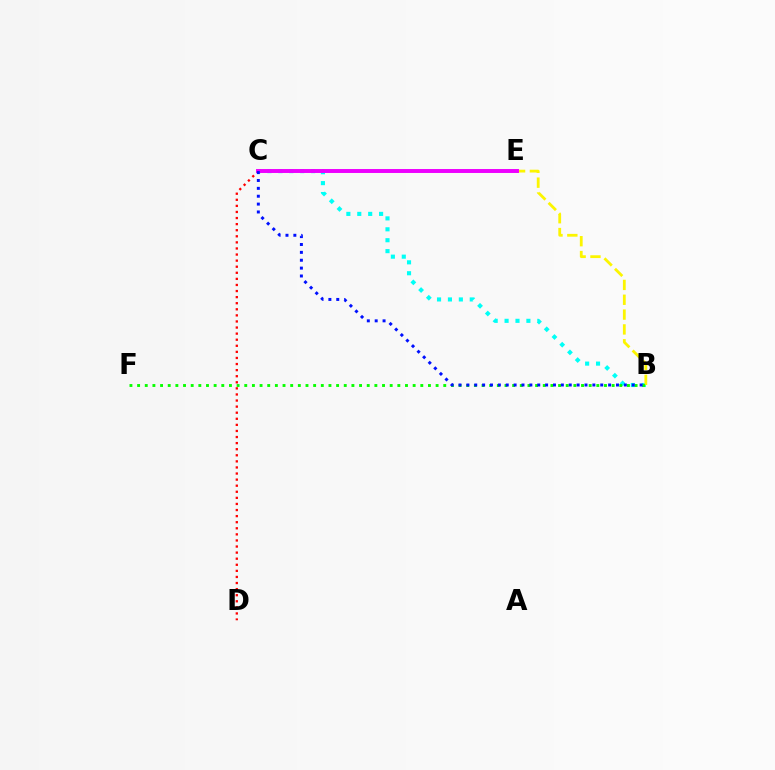{('C', 'D'): [{'color': '#ff0000', 'line_style': 'dotted', 'thickness': 1.65}], ('B', 'C'): [{'color': '#00fff6', 'line_style': 'dotted', 'thickness': 2.96}, {'color': '#0010ff', 'line_style': 'dotted', 'thickness': 2.14}], ('B', 'E'): [{'color': '#fcf500', 'line_style': 'dashed', 'thickness': 2.02}], ('C', 'E'): [{'color': '#ee00ff', 'line_style': 'solid', 'thickness': 2.84}], ('B', 'F'): [{'color': '#08ff00', 'line_style': 'dotted', 'thickness': 2.08}]}